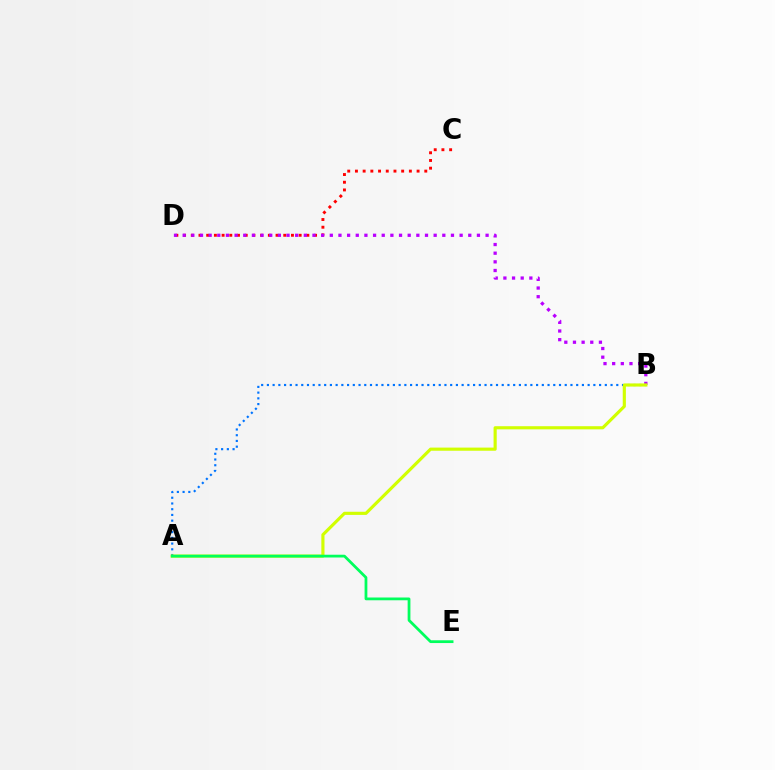{('A', 'B'): [{'color': '#0074ff', 'line_style': 'dotted', 'thickness': 1.56}, {'color': '#d1ff00', 'line_style': 'solid', 'thickness': 2.26}], ('C', 'D'): [{'color': '#ff0000', 'line_style': 'dotted', 'thickness': 2.09}], ('B', 'D'): [{'color': '#b900ff', 'line_style': 'dotted', 'thickness': 2.35}], ('A', 'E'): [{'color': '#00ff5c', 'line_style': 'solid', 'thickness': 1.99}]}